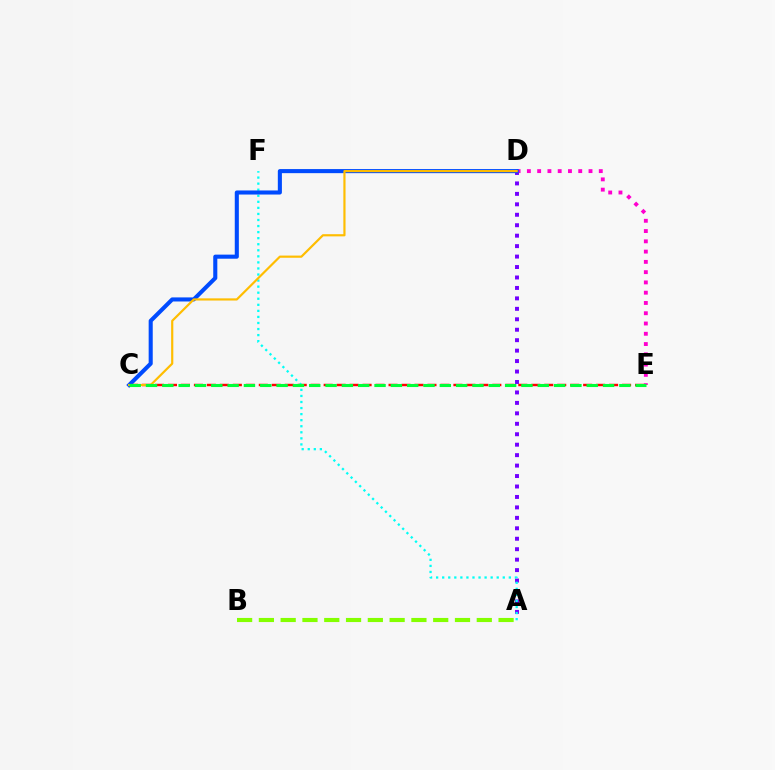{('A', 'D'): [{'color': '#7200ff', 'line_style': 'dotted', 'thickness': 2.84}], ('D', 'E'): [{'color': '#ff00cf', 'line_style': 'dotted', 'thickness': 2.79}], ('C', 'E'): [{'color': '#ff0000', 'line_style': 'dashed', 'thickness': 1.76}, {'color': '#00ff39', 'line_style': 'dashed', 'thickness': 2.22}], ('A', 'F'): [{'color': '#00fff6', 'line_style': 'dotted', 'thickness': 1.65}], ('C', 'D'): [{'color': '#004bff', 'line_style': 'solid', 'thickness': 2.94}, {'color': '#ffbd00', 'line_style': 'solid', 'thickness': 1.57}], ('A', 'B'): [{'color': '#84ff00', 'line_style': 'dashed', 'thickness': 2.96}]}